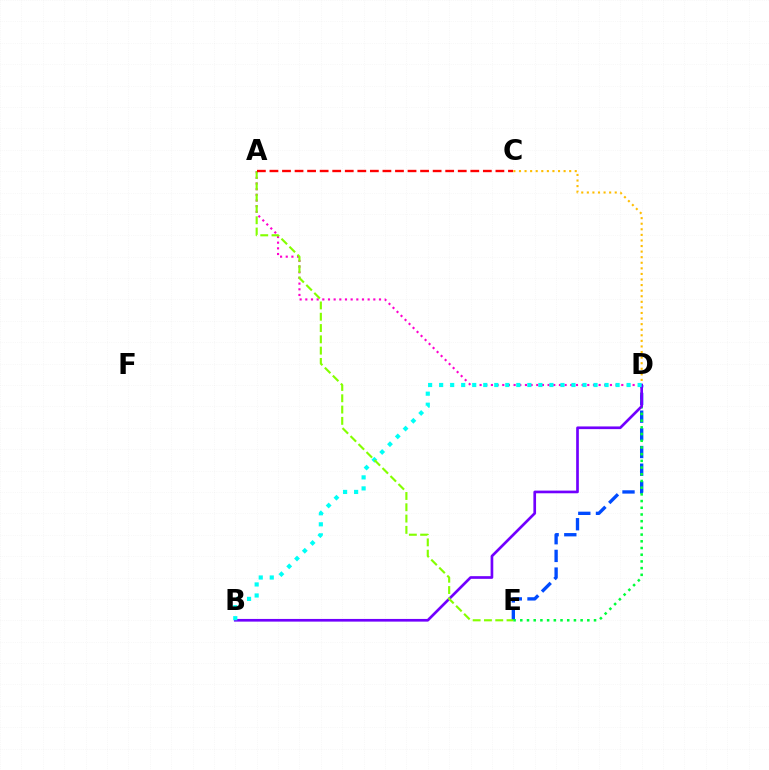{('D', 'E'): [{'color': '#004bff', 'line_style': 'dashed', 'thickness': 2.4}, {'color': '#00ff39', 'line_style': 'dotted', 'thickness': 1.82}], ('C', 'D'): [{'color': '#ffbd00', 'line_style': 'dotted', 'thickness': 1.52}], ('B', 'D'): [{'color': '#7200ff', 'line_style': 'solid', 'thickness': 1.93}, {'color': '#00fff6', 'line_style': 'dotted', 'thickness': 3.0}], ('A', 'D'): [{'color': '#ff00cf', 'line_style': 'dotted', 'thickness': 1.54}], ('A', 'E'): [{'color': '#84ff00', 'line_style': 'dashed', 'thickness': 1.53}], ('A', 'C'): [{'color': '#ff0000', 'line_style': 'dashed', 'thickness': 1.71}]}